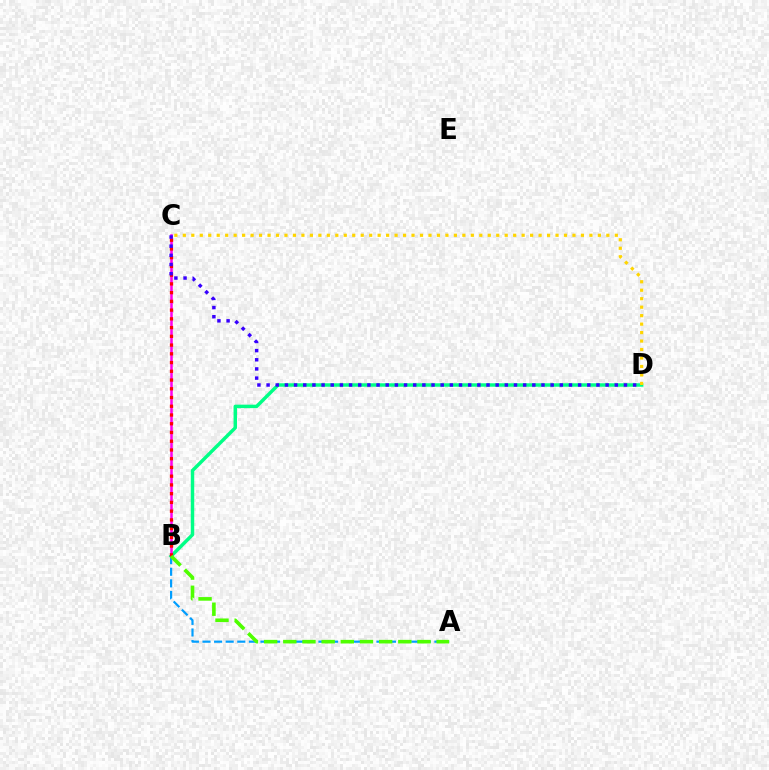{('B', 'D'): [{'color': '#00ff86', 'line_style': 'solid', 'thickness': 2.49}], ('B', 'C'): [{'color': '#ff00ed', 'line_style': 'solid', 'thickness': 1.82}, {'color': '#ff0000', 'line_style': 'dotted', 'thickness': 2.37}], ('A', 'B'): [{'color': '#009eff', 'line_style': 'dashed', 'thickness': 1.58}, {'color': '#4fff00', 'line_style': 'dashed', 'thickness': 2.6}], ('C', 'D'): [{'color': '#ffd500', 'line_style': 'dotted', 'thickness': 2.3}, {'color': '#3700ff', 'line_style': 'dotted', 'thickness': 2.49}]}